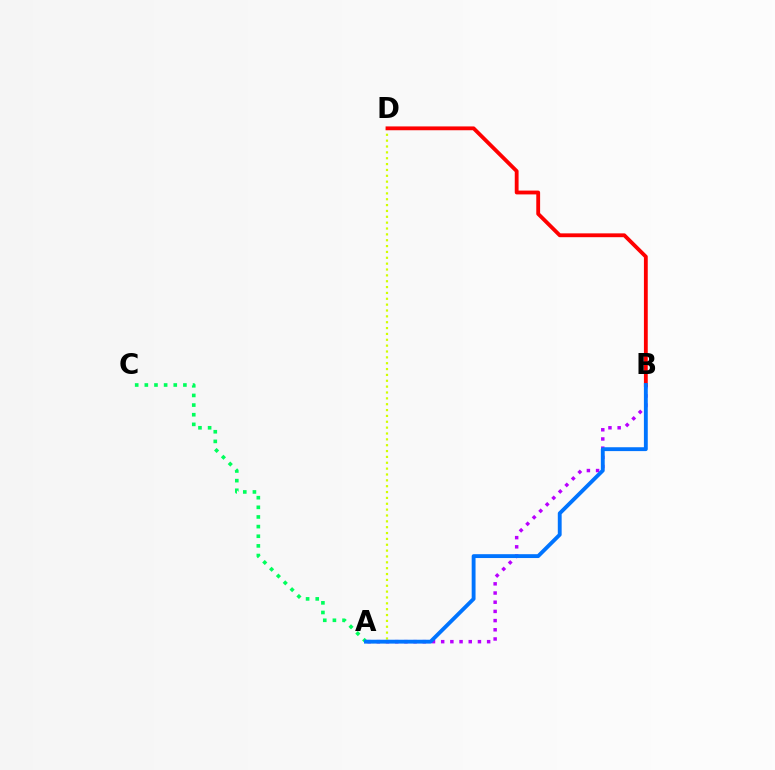{('A', 'C'): [{'color': '#00ff5c', 'line_style': 'dotted', 'thickness': 2.62}], ('A', 'B'): [{'color': '#b900ff', 'line_style': 'dotted', 'thickness': 2.5}, {'color': '#0074ff', 'line_style': 'solid', 'thickness': 2.78}], ('A', 'D'): [{'color': '#d1ff00', 'line_style': 'dotted', 'thickness': 1.59}], ('B', 'D'): [{'color': '#ff0000', 'line_style': 'solid', 'thickness': 2.75}]}